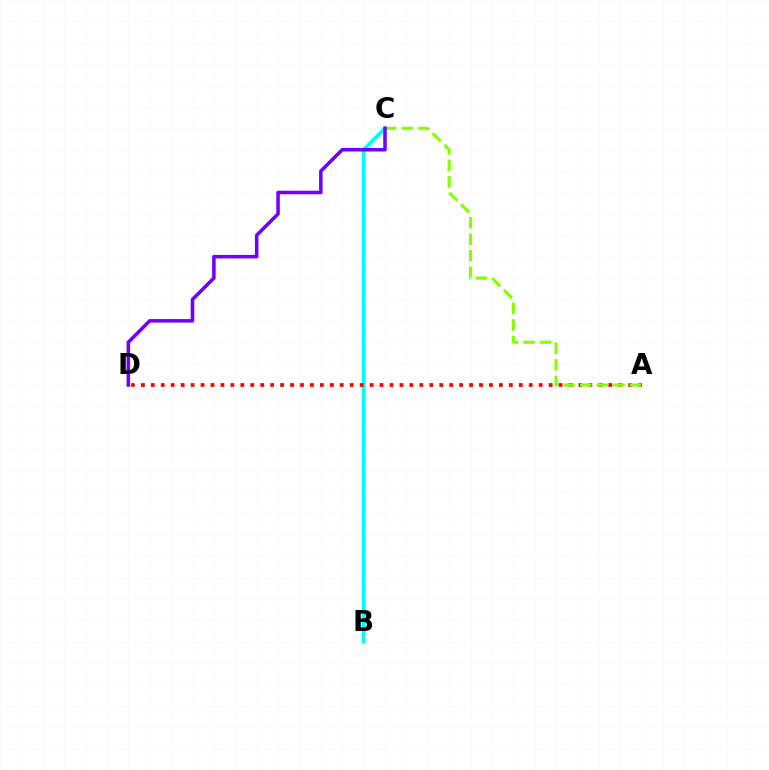{('B', 'C'): [{'color': '#00fff6', 'line_style': 'solid', 'thickness': 2.73}], ('A', 'D'): [{'color': '#ff0000', 'line_style': 'dotted', 'thickness': 2.7}], ('A', 'C'): [{'color': '#84ff00', 'line_style': 'dashed', 'thickness': 2.25}], ('C', 'D'): [{'color': '#7200ff', 'line_style': 'solid', 'thickness': 2.56}]}